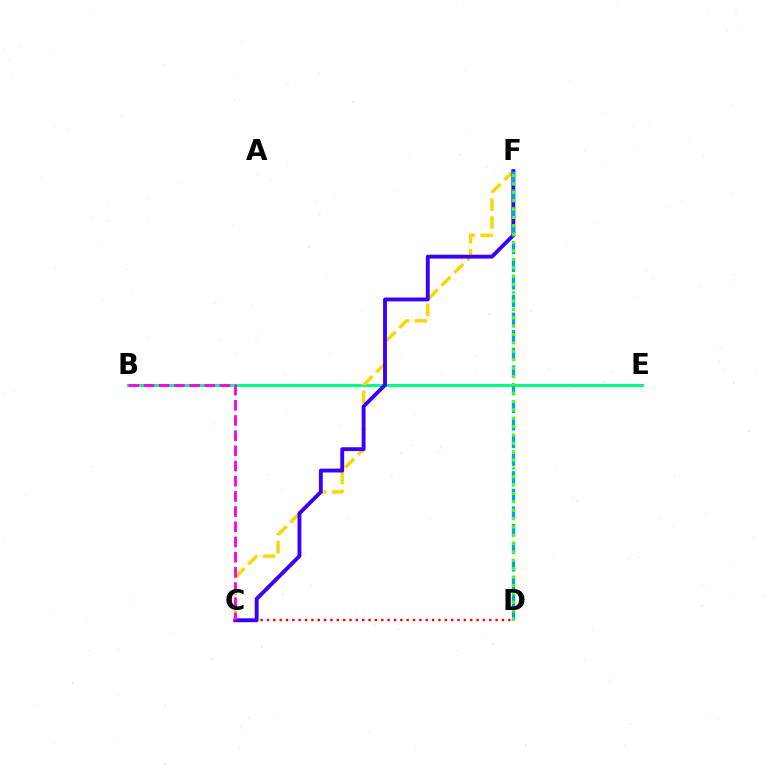{('C', 'D'): [{'color': '#ff0000', 'line_style': 'dotted', 'thickness': 1.73}], ('B', 'E'): [{'color': '#00ff86', 'line_style': 'solid', 'thickness': 2.16}], ('C', 'F'): [{'color': '#ffd500', 'line_style': 'dashed', 'thickness': 2.45}, {'color': '#3700ff', 'line_style': 'solid', 'thickness': 2.78}], ('D', 'F'): [{'color': '#009eff', 'line_style': 'dashed', 'thickness': 2.39}, {'color': '#4fff00', 'line_style': 'dotted', 'thickness': 2.27}], ('B', 'C'): [{'color': '#ff00ed', 'line_style': 'dashed', 'thickness': 2.06}]}